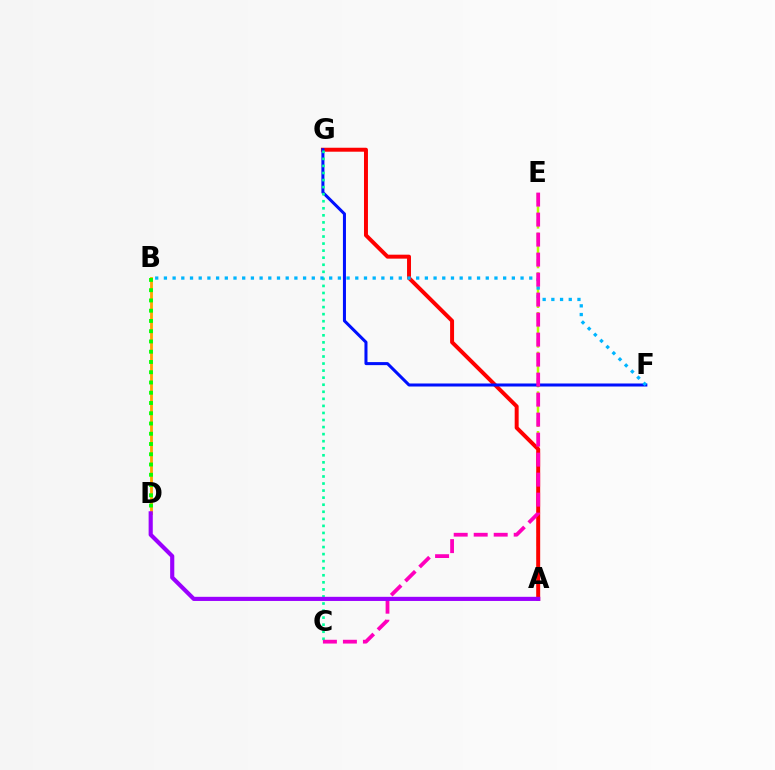{('A', 'E'): [{'color': '#b3ff00', 'line_style': 'dashed', 'thickness': 1.8}], ('A', 'G'): [{'color': '#ff0000', 'line_style': 'solid', 'thickness': 2.85}], ('F', 'G'): [{'color': '#0010ff', 'line_style': 'solid', 'thickness': 2.18}], ('C', 'G'): [{'color': '#00ff9d', 'line_style': 'dotted', 'thickness': 1.92}], ('B', 'F'): [{'color': '#00b5ff', 'line_style': 'dotted', 'thickness': 2.36}], ('C', 'E'): [{'color': '#ff00bd', 'line_style': 'dashed', 'thickness': 2.72}], ('B', 'D'): [{'color': '#ffa500', 'line_style': 'solid', 'thickness': 2.02}, {'color': '#08ff00', 'line_style': 'dotted', 'thickness': 2.79}], ('A', 'D'): [{'color': '#9b00ff', 'line_style': 'solid', 'thickness': 2.98}]}